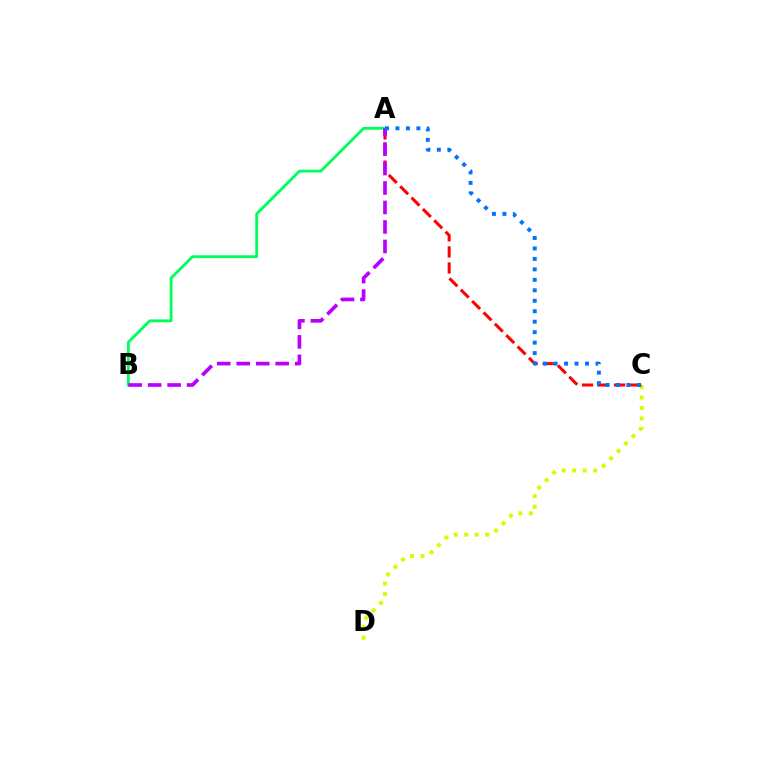{('C', 'D'): [{'color': '#d1ff00', 'line_style': 'dotted', 'thickness': 2.85}], ('A', 'C'): [{'color': '#ff0000', 'line_style': 'dashed', 'thickness': 2.18}, {'color': '#0074ff', 'line_style': 'dotted', 'thickness': 2.84}], ('A', 'B'): [{'color': '#00ff5c', 'line_style': 'solid', 'thickness': 2.05}, {'color': '#b900ff', 'line_style': 'dashed', 'thickness': 2.65}]}